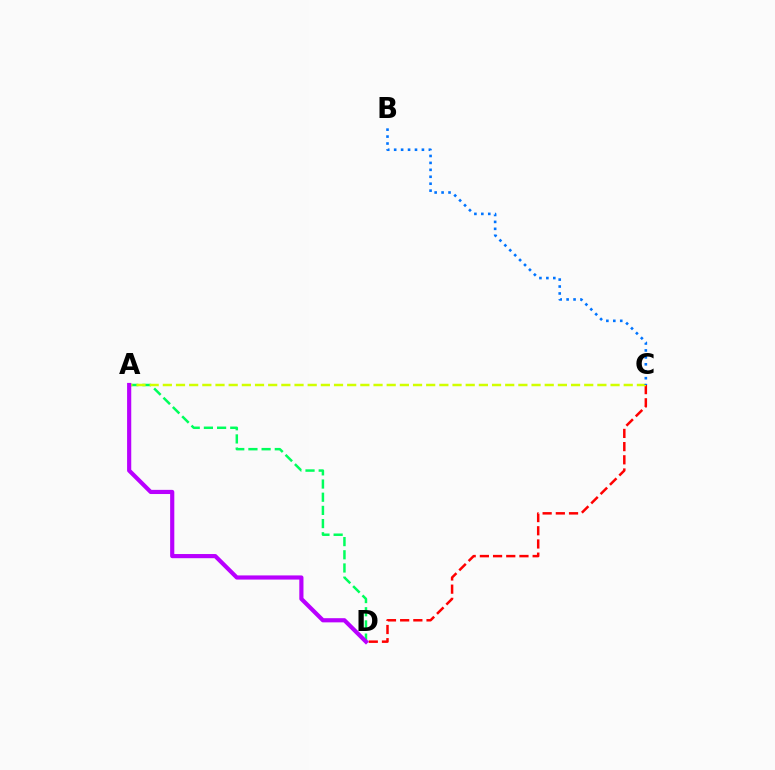{('C', 'D'): [{'color': '#ff0000', 'line_style': 'dashed', 'thickness': 1.79}], ('A', 'D'): [{'color': '#00ff5c', 'line_style': 'dashed', 'thickness': 1.79}, {'color': '#b900ff', 'line_style': 'solid', 'thickness': 3.0}], ('A', 'C'): [{'color': '#d1ff00', 'line_style': 'dashed', 'thickness': 1.79}], ('B', 'C'): [{'color': '#0074ff', 'line_style': 'dotted', 'thickness': 1.89}]}